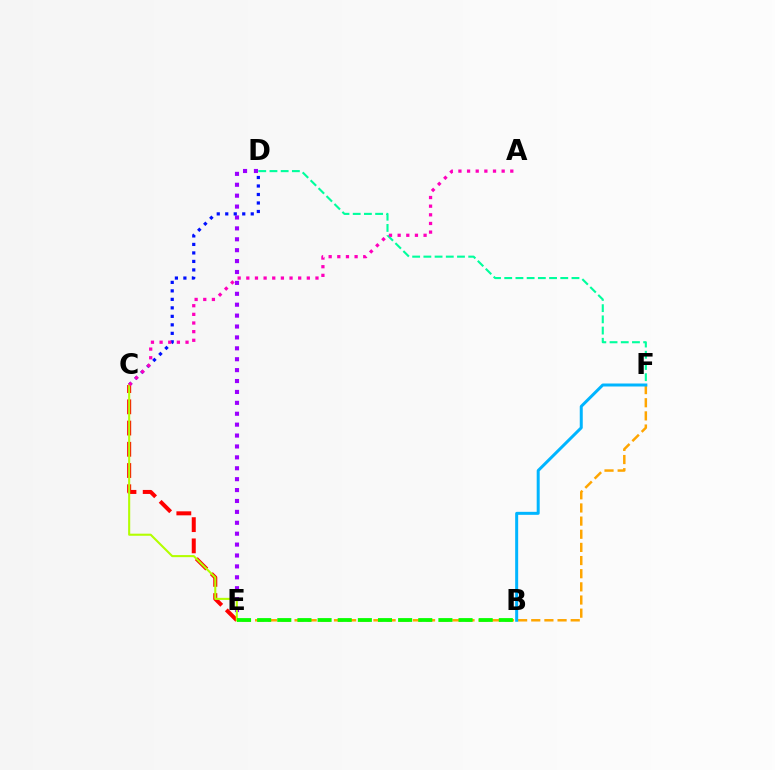{('D', 'E'): [{'color': '#9b00ff', 'line_style': 'dotted', 'thickness': 2.96}], ('D', 'F'): [{'color': '#00ff9d', 'line_style': 'dashed', 'thickness': 1.52}], ('C', 'D'): [{'color': '#0010ff', 'line_style': 'dotted', 'thickness': 2.31}], ('C', 'E'): [{'color': '#ff0000', 'line_style': 'dashed', 'thickness': 2.88}, {'color': '#b3ff00', 'line_style': 'solid', 'thickness': 1.51}], ('E', 'F'): [{'color': '#ffa500', 'line_style': 'dashed', 'thickness': 1.79}], ('B', 'E'): [{'color': '#08ff00', 'line_style': 'dashed', 'thickness': 2.74}], ('B', 'F'): [{'color': '#00b5ff', 'line_style': 'solid', 'thickness': 2.16}], ('A', 'C'): [{'color': '#ff00bd', 'line_style': 'dotted', 'thickness': 2.35}]}